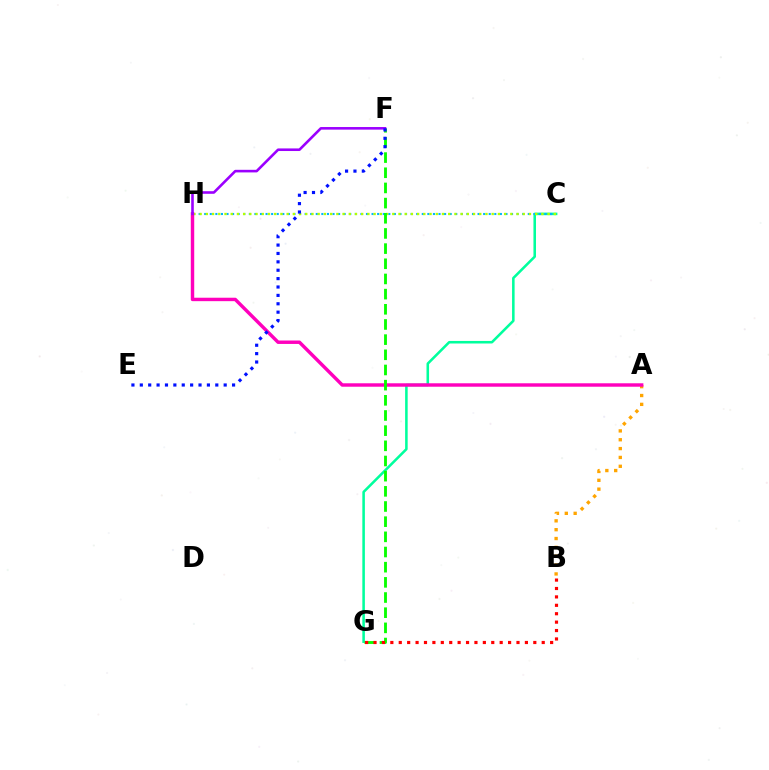{('C', 'G'): [{'color': '#00ff9d', 'line_style': 'solid', 'thickness': 1.84}], ('C', 'H'): [{'color': '#00b5ff', 'line_style': 'dotted', 'thickness': 1.52}, {'color': '#b3ff00', 'line_style': 'dotted', 'thickness': 1.69}], ('A', 'B'): [{'color': '#ffa500', 'line_style': 'dotted', 'thickness': 2.4}], ('A', 'H'): [{'color': '#ff00bd', 'line_style': 'solid', 'thickness': 2.47}], ('F', 'G'): [{'color': '#08ff00', 'line_style': 'dashed', 'thickness': 2.06}], ('F', 'H'): [{'color': '#9b00ff', 'line_style': 'solid', 'thickness': 1.87}], ('B', 'G'): [{'color': '#ff0000', 'line_style': 'dotted', 'thickness': 2.28}], ('E', 'F'): [{'color': '#0010ff', 'line_style': 'dotted', 'thickness': 2.28}]}